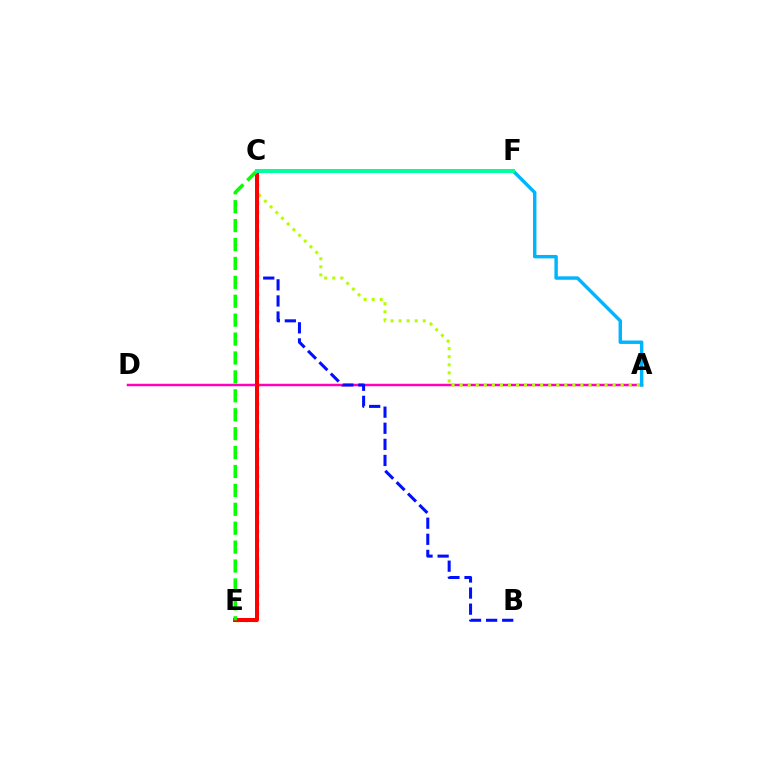{('C', 'F'): [{'color': '#9b00ff', 'line_style': 'solid', 'thickness': 2.19}, {'color': '#00ff9d', 'line_style': 'solid', 'thickness': 2.87}], ('C', 'E'): [{'color': '#ffa500', 'line_style': 'dotted', 'thickness': 2.48}, {'color': '#ff0000', 'line_style': 'solid', 'thickness': 2.87}, {'color': '#08ff00', 'line_style': 'dashed', 'thickness': 2.57}], ('A', 'D'): [{'color': '#ff00bd', 'line_style': 'solid', 'thickness': 1.79}], ('A', 'F'): [{'color': '#00b5ff', 'line_style': 'solid', 'thickness': 2.47}], ('B', 'C'): [{'color': '#0010ff', 'line_style': 'dashed', 'thickness': 2.19}], ('A', 'C'): [{'color': '#b3ff00', 'line_style': 'dotted', 'thickness': 2.19}]}